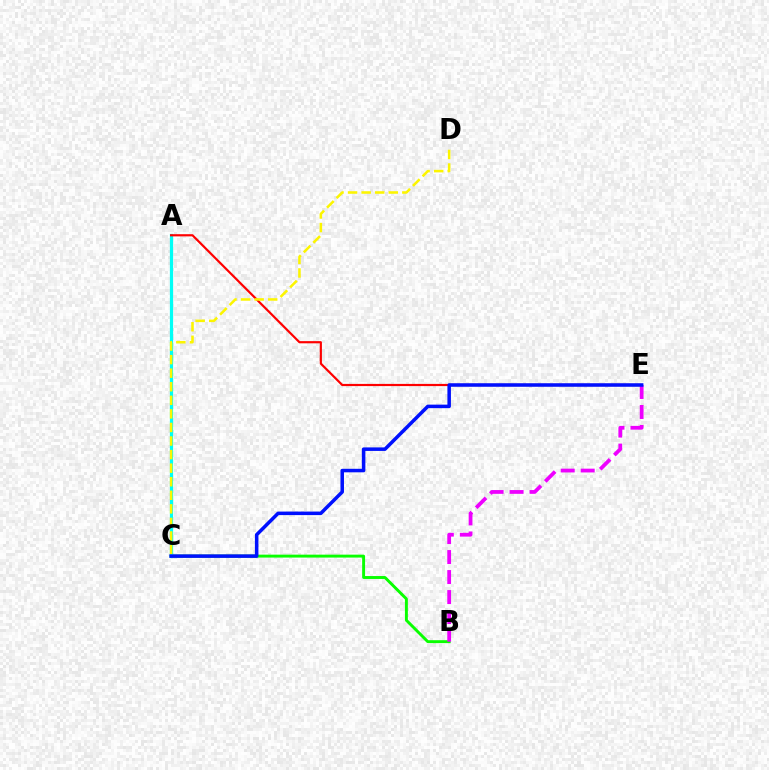{('B', 'C'): [{'color': '#08ff00', 'line_style': 'solid', 'thickness': 2.1}], ('A', 'C'): [{'color': '#00fff6', 'line_style': 'solid', 'thickness': 2.32}], ('A', 'E'): [{'color': '#ff0000', 'line_style': 'solid', 'thickness': 1.57}], ('C', 'D'): [{'color': '#fcf500', 'line_style': 'dashed', 'thickness': 1.84}], ('B', 'E'): [{'color': '#ee00ff', 'line_style': 'dashed', 'thickness': 2.72}], ('C', 'E'): [{'color': '#0010ff', 'line_style': 'solid', 'thickness': 2.53}]}